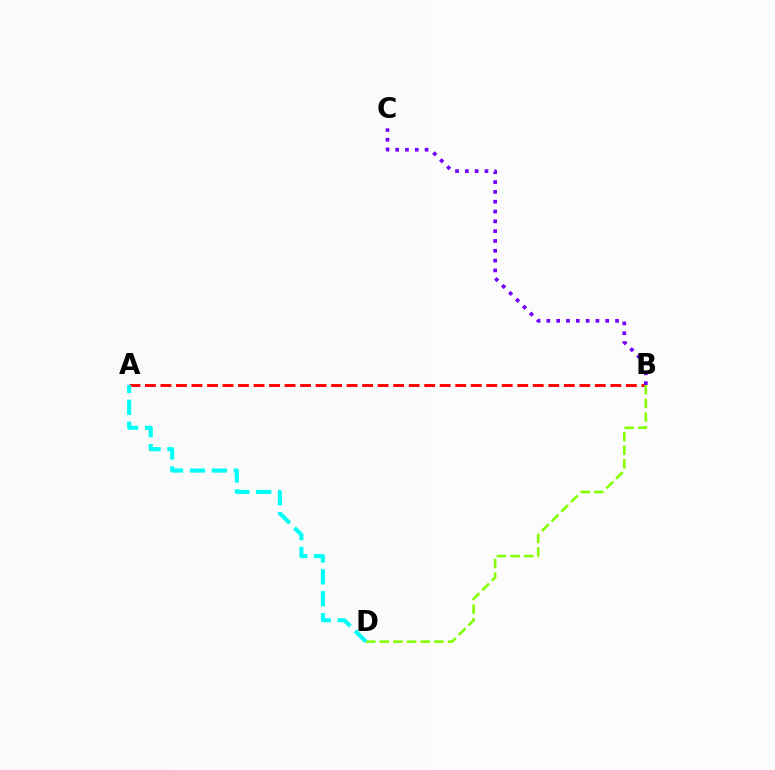{('A', 'B'): [{'color': '#ff0000', 'line_style': 'dashed', 'thickness': 2.11}], ('B', 'C'): [{'color': '#7200ff', 'line_style': 'dotted', 'thickness': 2.67}], ('B', 'D'): [{'color': '#84ff00', 'line_style': 'dashed', 'thickness': 1.85}], ('A', 'D'): [{'color': '#00fff6', 'line_style': 'dashed', 'thickness': 2.98}]}